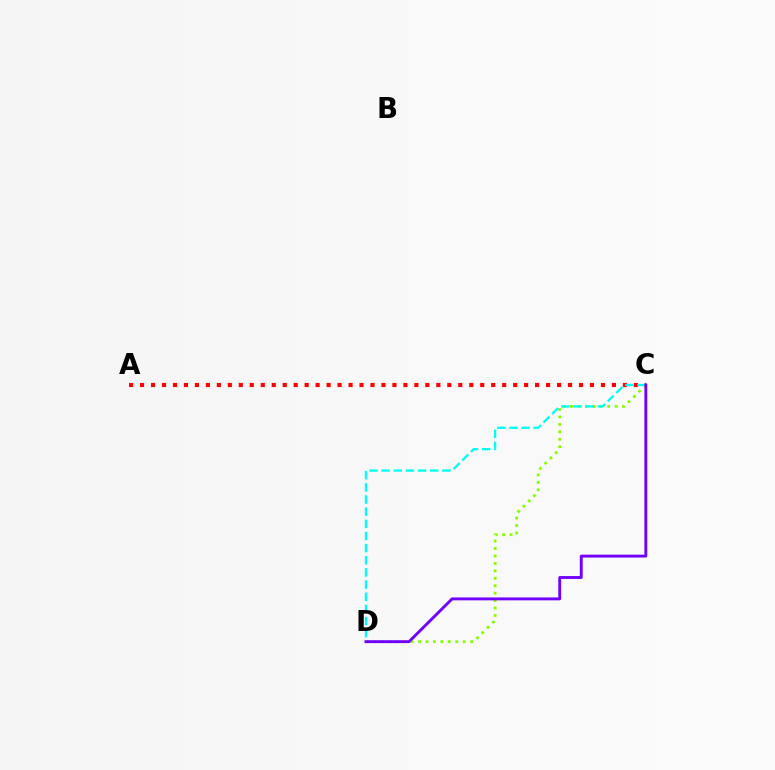{('A', 'C'): [{'color': '#ff0000', 'line_style': 'dotted', 'thickness': 2.98}], ('C', 'D'): [{'color': '#84ff00', 'line_style': 'dotted', 'thickness': 2.02}, {'color': '#00fff6', 'line_style': 'dashed', 'thickness': 1.65}, {'color': '#7200ff', 'line_style': 'solid', 'thickness': 2.08}]}